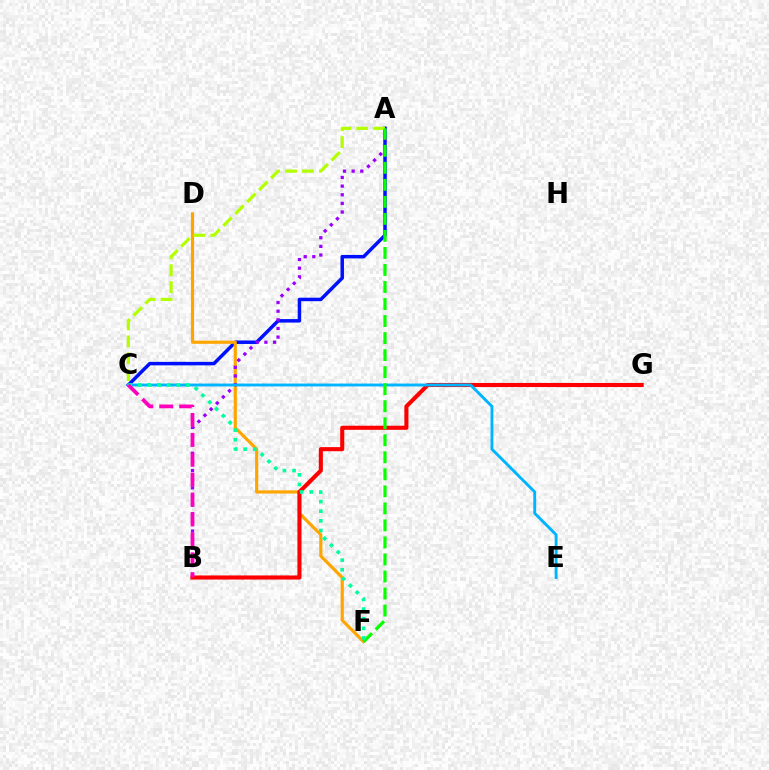{('A', 'C'): [{'color': '#0010ff', 'line_style': 'solid', 'thickness': 2.51}, {'color': '#b3ff00', 'line_style': 'dashed', 'thickness': 2.3}], ('D', 'F'): [{'color': '#ffa500', 'line_style': 'solid', 'thickness': 2.28}], ('A', 'B'): [{'color': '#9b00ff', 'line_style': 'dotted', 'thickness': 2.35}], ('B', 'G'): [{'color': '#ff0000', 'line_style': 'solid', 'thickness': 2.95}], ('C', 'E'): [{'color': '#00b5ff', 'line_style': 'solid', 'thickness': 2.08}], ('A', 'F'): [{'color': '#08ff00', 'line_style': 'dashed', 'thickness': 2.31}], ('C', 'F'): [{'color': '#00ff9d', 'line_style': 'dotted', 'thickness': 2.62}], ('B', 'C'): [{'color': '#ff00bd', 'line_style': 'dashed', 'thickness': 2.7}]}